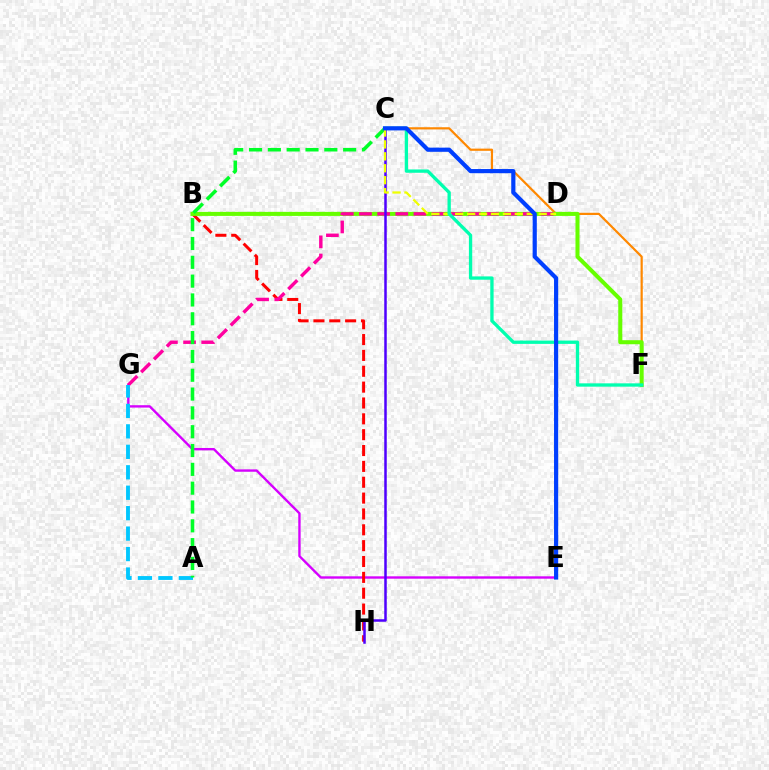{('E', 'G'): [{'color': '#d600ff', 'line_style': 'solid', 'thickness': 1.71}], ('C', 'F'): [{'color': '#ff8800', 'line_style': 'solid', 'thickness': 1.58}, {'color': '#00ffaf', 'line_style': 'solid', 'thickness': 2.39}], ('B', 'H'): [{'color': '#ff0000', 'line_style': 'dashed', 'thickness': 2.15}], ('B', 'F'): [{'color': '#66ff00', 'line_style': 'solid', 'thickness': 2.91}], ('D', 'G'): [{'color': '#ff00a0', 'line_style': 'dashed', 'thickness': 2.47}], ('A', 'G'): [{'color': '#00c7ff', 'line_style': 'dashed', 'thickness': 2.78}], ('C', 'H'): [{'color': '#4f00ff', 'line_style': 'solid', 'thickness': 1.8}], ('A', 'C'): [{'color': '#00ff27', 'line_style': 'dashed', 'thickness': 2.56}], ('C', 'D'): [{'color': '#eeff00', 'line_style': 'dashed', 'thickness': 1.62}], ('C', 'E'): [{'color': '#003fff', 'line_style': 'solid', 'thickness': 3.0}]}